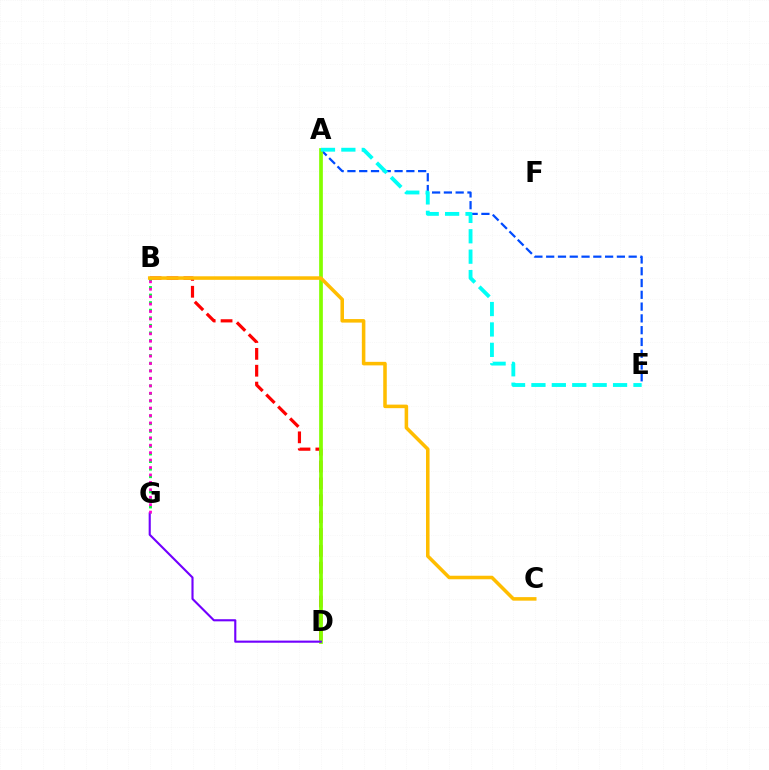{('A', 'E'): [{'color': '#004bff', 'line_style': 'dashed', 'thickness': 1.6}, {'color': '#00fff6', 'line_style': 'dashed', 'thickness': 2.77}], ('B', 'D'): [{'color': '#ff0000', 'line_style': 'dashed', 'thickness': 2.29}], ('A', 'D'): [{'color': '#84ff00', 'line_style': 'solid', 'thickness': 2.68}], ('B', 'G'): [{'color': '#00ff39', 'line_style': 'dotted', 'thickness': 2.06}, {'color': '#ff00cf', 'line_style': 'dotted', 'thickness': 2.02}], ('D', 'G'): [{'color': '#7200ff', 'line_style': 'solid', 'thickness': 1.53}], ('B', 'C'): [{'color': '#ffbd00', 'line_style': 'solid', 'thickness': 2.55}]}